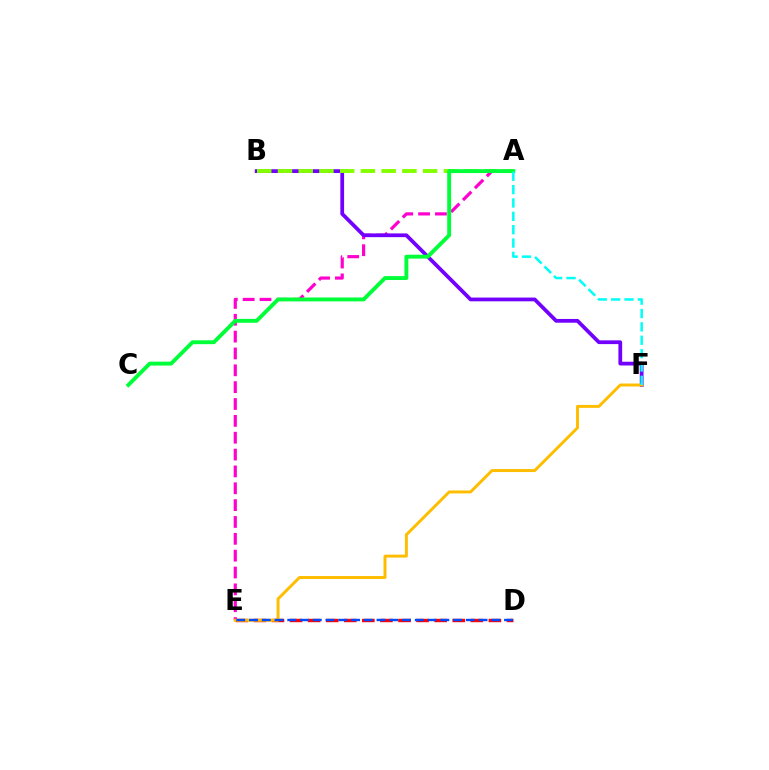{('A', 'E'): [{'color': '#ff00cf', 'line_style': 'dashed', 'thickness': 2.29}], ('B', 'F'): [{'color': '#7200ff', 'line_style': 'solid', 'thickness': 2.7}], ('D', 'E'): [{'color': '#ff0000', 'line_style': 'dashed', 'thickness': 2.46}, {'color': '#004bff', 'line_style': 'dashed', 'thickness': 1.73}], ('A', 'B'): [{'color': '#84ff00', 'line_style': 'dashed', 'thickness': 2.82}], ('A', 'C'): [{'color': '#00ff39', 'line_style': 'solid', 'thickness': 2.8}], ('E', 'F'): [{'color': '#ffbd00', 'line_style': 'solid', 'thickness': 2.12}], ('A', 'F'): [{'color': '#00fff6', 'line_style': 'dashed', 'thickness': 1.82}]}